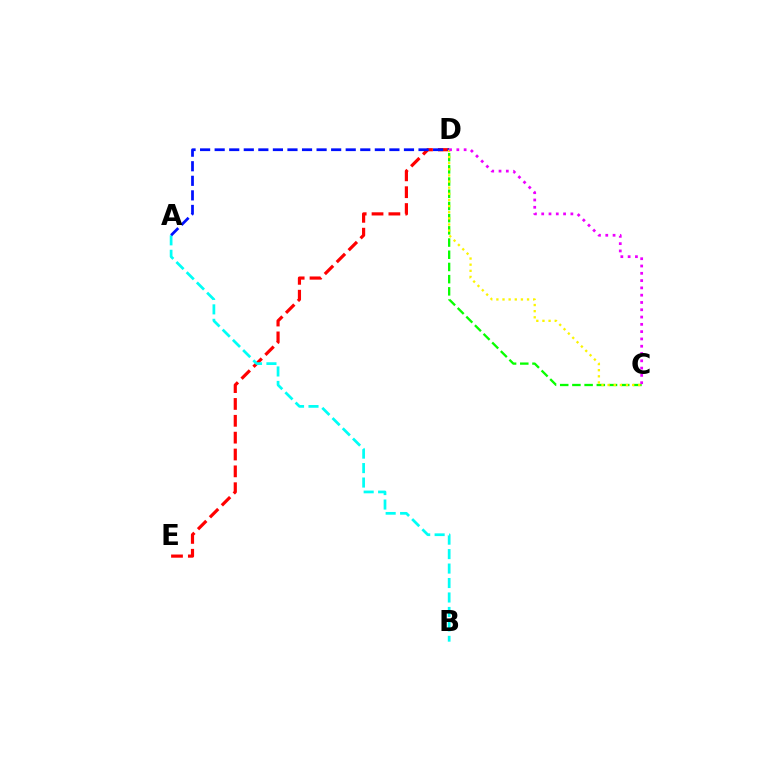{('C', 'D'): [{'color': '#08ff00', 'line_style': 'dashed', 'thickness': 1.66}, {'color': '#fcf500', 'line_style': 'dotted', 'thickness': 1.67}, {'color': '#ee00ff', 'line_style': 'dotted', 'thickness': 1.98}], ('D', 'E'): [{'color': '#ff0000', 'line_style': 'dashed', 'thickness': 2.29}], ('A', 'B'): [{'color': '#00fff6', 'line_style': 'dashed', 'thickness': 1.96}], ('A', 'D'): [{'color': '#0010ff', 'line_style': 'dashed', 'thickness': 1.98}]}